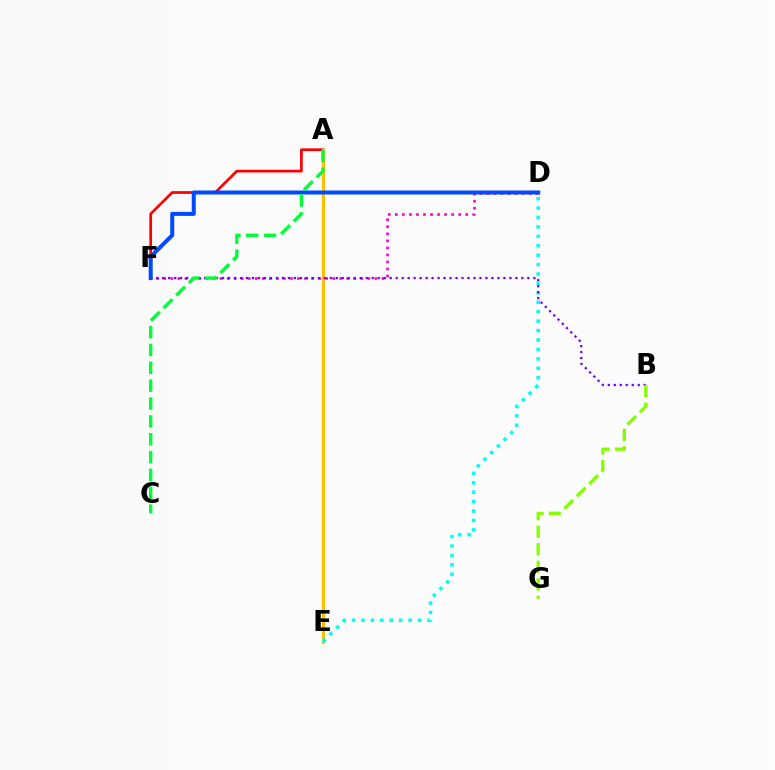{('A', 'F'): [{'color': '#ff0000', 'line_style': 'solid', 'thickness': 1.94}], ('A', 'E'): [{'color': '#ffbd00', 'line_style': 'solid', 'thickness': 2.16}], ('D', 'F'): [{'color': '#ff00cf', 'line_style': 'dotted', 'thickness': 1.91}, {'color': '#004bff', 'line_style': 'solid', 'thickness': 2.89}], ('D', 'E'): [{'color': '#00fff6', 'line_style': 'dotted', 'thickness': 2.56}], ('B', 'F'): [{'color': '#7200ff', 'line_style': 'dotted', 'thickness': 1.63}], ('B', 'G'): [{'color': '#84ff00', 'line_style': 'dashed', 'thickness': 2.38}], ('A', 'C'): [{'color': '#00ff39', 'line_style': 'dashed', 'thickness': 2.42}]}